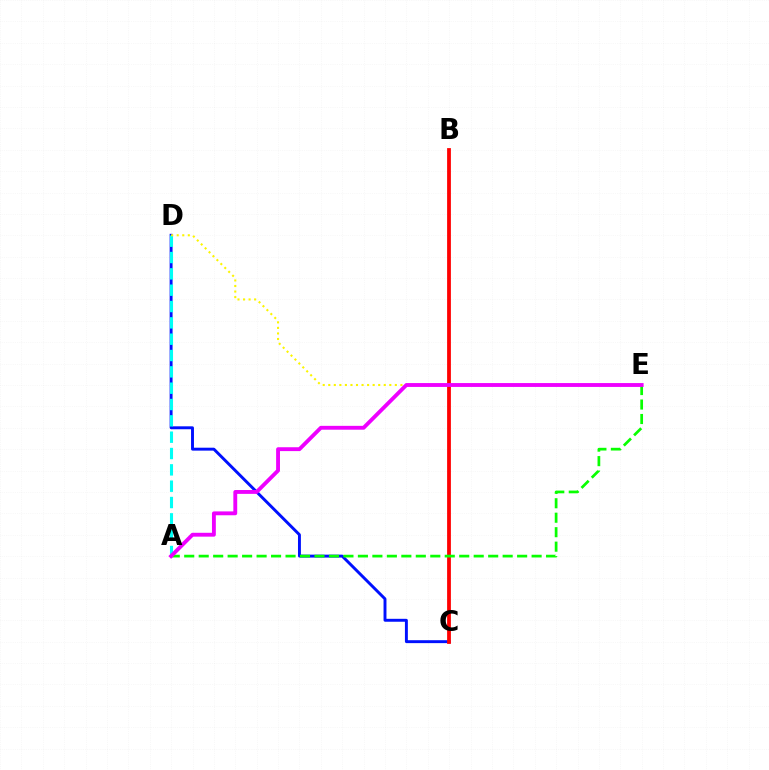{('C', 'D'): [{'color': '#0010ff', 'line_style': 'solid', 'thickness': 2.11}], ('B', 'C'): [{'color': '#ff0000', 'line_style': 'solid', 'thickness': 2.72}], ('A', 'E'): [{'color': '#08ff00', 'line_style': 'dashed', 'thickness': 1.97}, {'color': '#ee00ff', 'line_style': 'solid', 'thickness': 2.78}], ('A', 'D'): [{'color': '#00fff6', 'line_style': 'dashed', 'thickness': 2.22}], ('D', 'E'): [{'color': '#fcf500', 'line_style': 'dotted', 'thickness': 1.51}]}